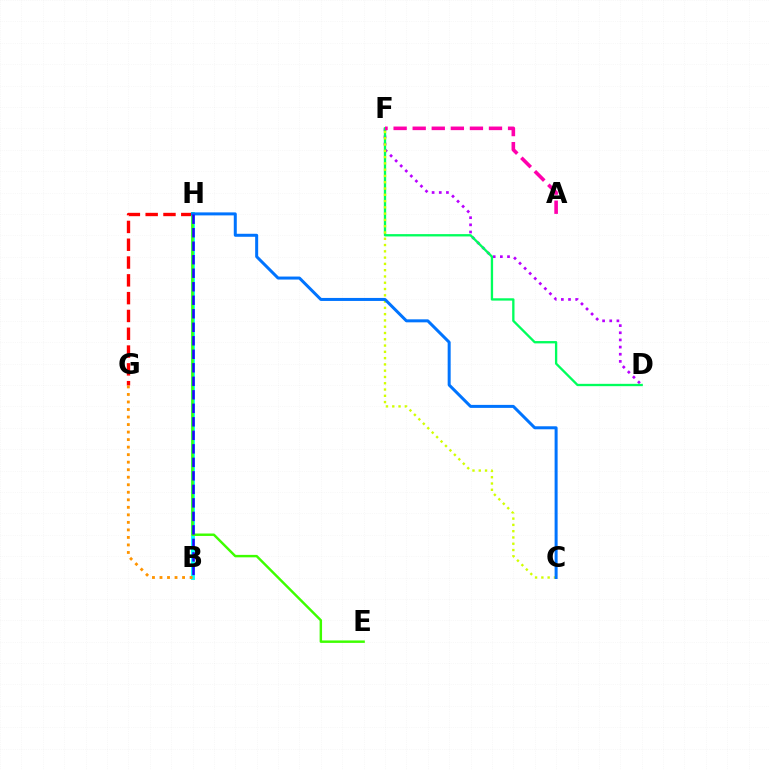{('G', 'H'): [{'color': '#ff0000', 'line_style': 'dashed', 'thickness': 2.42}], ('B', 'H'): [{'color': '#00fff6', 'line_style': 'solid', 'thickness': 2.79}, {'color': '#2500ff', 'line_style': 'dashed', 'thickness': 1.84}], ('D', 'F'): [{'color': '#b900ff', 'line_style': 'dotted', 'thickness': 1.94}, {'color': '#00ff5c', 'line_style': 'solid', 'thickness': 1.67}], ('B', 'G'): [{'color': '#ff9400', 'line_style': 'dotted', 'thickness': 2.04}], ('C', 'F'): [{'color': '#d1ff00', 'line_style': 'dotted', 'thickness': 1.71}], ('A', 'F'): [{'color': '#ff00ac', 'line_style': 'dashed', 'thickness': 2.59}], ('E', 'H'): [{'color': '#3dff00', 'line_style': 'solid', 'thickness': 1.76}], ('C', 'H'): [{'color': '#0074ff', 'line_style': 'solid', 'thickness': 2.16}]}